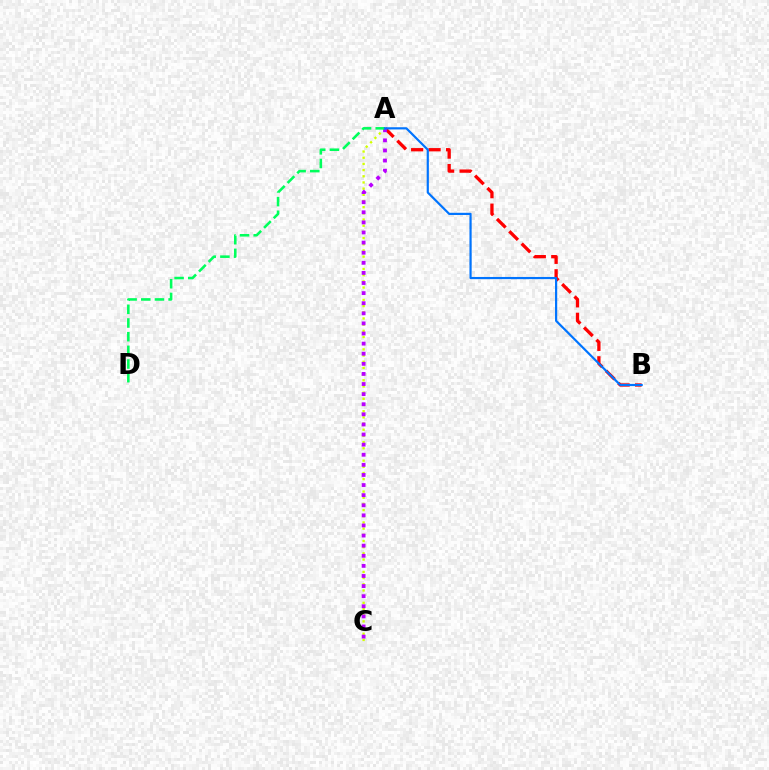{('A', 'B'): [{'color': '#ff0000', 'line_style': 'dashed', 'thickness': 2.37}, {'color': '#0074ff', 'line_style': 'solid', 'thickness': 1.58}], ('A', 'C'): [{'color': '#d1ff00', 'line_style': 'dotted', 'thickness': 1.68}, {'color': '#b900ff', 'line_style': 'dotted', 'thickness': 2.74}], ('A', 'D'): [{'color': '#00ff5c', 'line_style': 'dashed', 'thickness': 1.86}]}